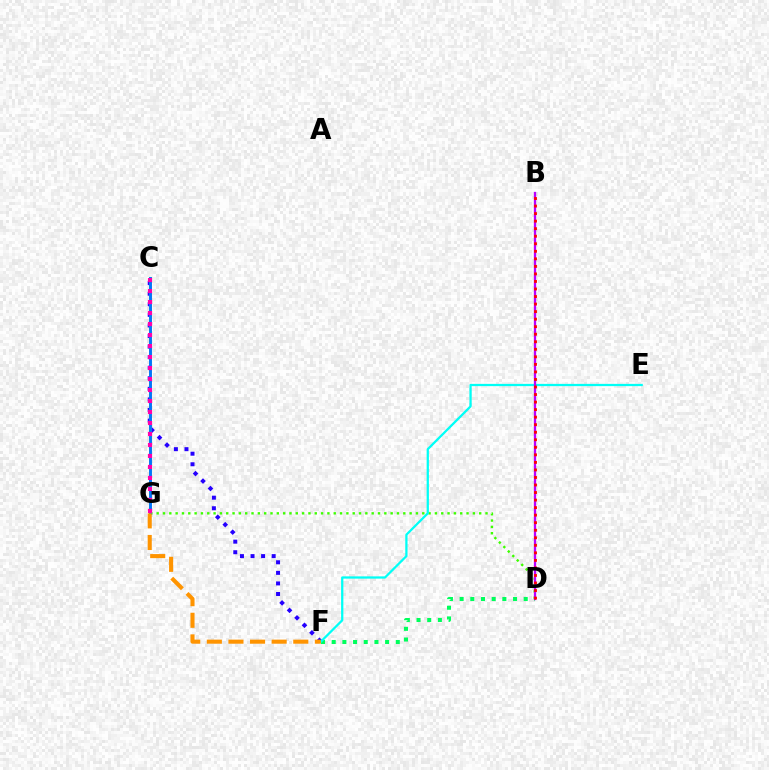{('D', 'G'): [{'color': '#3dff00', 'line_style': 'dotted', 'thickness': 1.72}], ('D', 'F'): [{'color': '#00ff5c', 'line_style': 'dotted', 'thickness': 2.9}], ('C', 'F'): [{'color': '#2500ff', 'line_style': 'dotted', 'thickness': 2.87}], ('E', 'F'): [{'color': '#00fff6', 'line_style': 'solid', 'thickness': 1.63}], ('C', 'G'): [{'color': '#d1ff00', 'line_style': 'solid', 'thickness': 2.04}, {'color': '#0074ff', 'line_style': 'solid', 'thickness': 2.08}, {'color': '#ff00ac', 'line_style': 'dotted', 'thickness': 2.99}], ('B', 'D'): [{'color': '#b900ff', 'line_style': 'solid', 'thickness': 1.65}, {'color': '#ff0000', 'line_style': 'dotted', 'thickness': 2.05}], ('F', 'G'): [{'color': '#ff9400', 'line_style': 'dashed', 'thickness': 2.94}]}